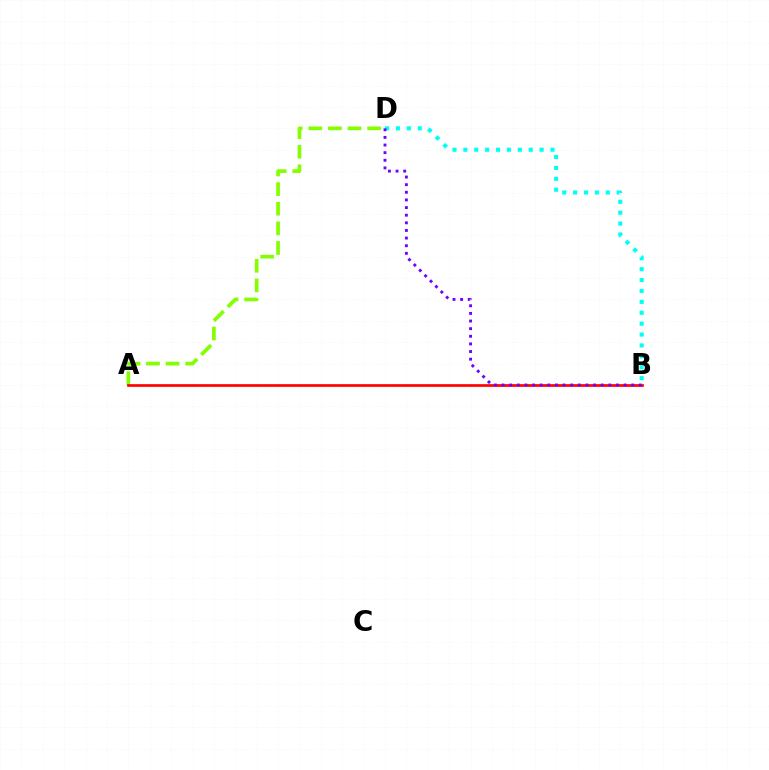{('A', 'D'): [{'color': '#84ff00', 'line_style': 'dashed', 'thickness': 2.66}], ('A', 'B'): [{'color': '#ff0000', 'line_style': 'solid', 'thickness': 1.93}], ('B', 'D'): [{'color': '#00fff6', 'line_style': 'dotted', 'thickness': 2.96}, {'color': '#7200ff', 'line_style': 'dotted', 'thickness': 2.07}]}